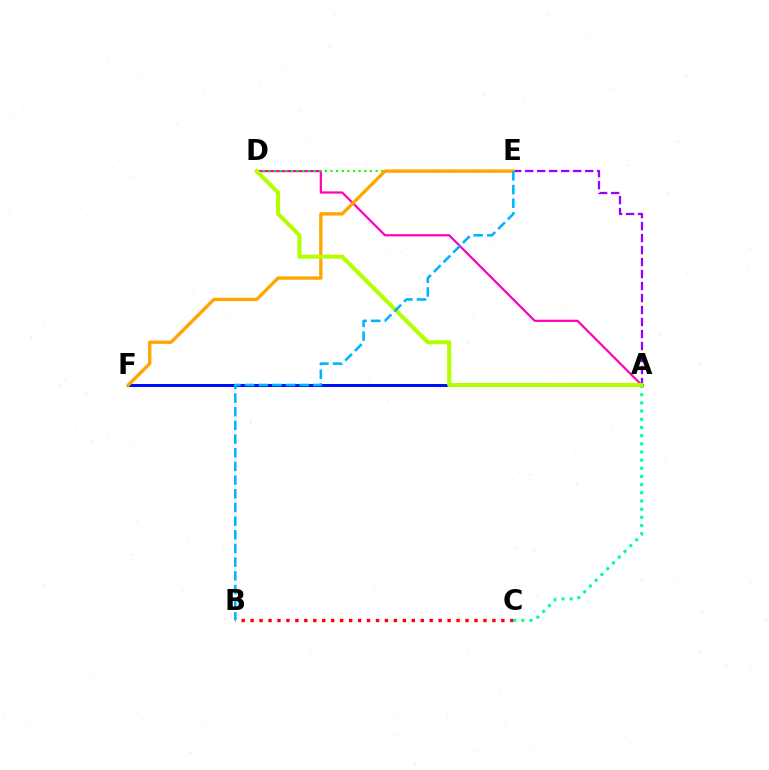{('A', 'F'): [{'color': '#0010ff', 'line_style': 'solid', 'thickness': 2.17}], ('A', 'D'): [{'color': '#ff00bd', 'line_style': 'solid', 'thickness': 1.59}, {'color': '#b3ff00', 'line_style': 'solid', 'thickness': 2.91}], ('A', 'E'): [{'color': '#9b00ff', 'line_style': 'dashed', 'thickness': 1.63}], ('D', 'E'): [{'color': '#08ff00', 'line_style': 'dotted', 'thickness': 1.53}], ('B', 'C'): [{'color': '#ff0000', 'line_style': 'dotted', 'thickness': 2.43}], ('A', 'C'): [{'color': '#00ff9d', 'line_style': 'dotted', 'thickness': 2.22}], ('E', 'F'): [{'color': '#ffa500', 'line_style': 'solid', 'thickness': 2.41}], ('B', 'E'): [{'color': '#00b5ff', 'line_style': 'dashed', 'thickness': 1.86}]}